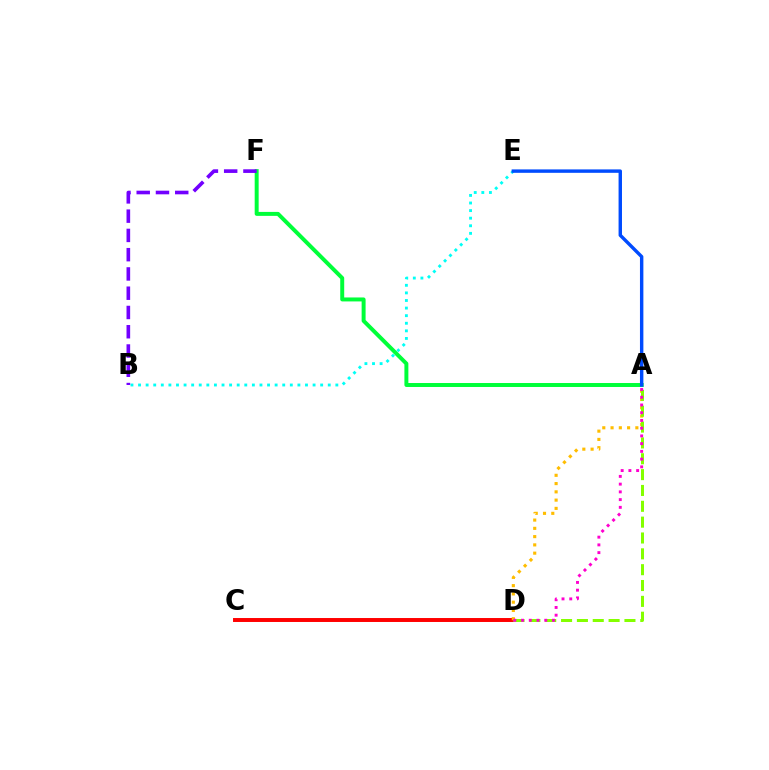{('C', 'D'): [{'color': '#ff0000', 'line_style': 'solid', 'thickness': 2.84}], ('A', 'D'): [{'color': '#ffbd00', 'line_style': 'dotted', 'thickness': 2.25}, {'color': '#84ff00', 'line_style': 'dashed', 'thickness': 2.15}, {'color': '#ff00cf', 'line_style': 'dotted', 'thickness': 2.1}], ('B', 'E'): [{'color': '#00fff6', 'line_style': 'dotted', 'thickness': 2.06}], ('A', 'F'): [{'color': '#00ff39', 'line_style': 'solid', 'thickness': 2.85}], ('B', 'F'): [{'color': '#7200ff', 'line_style': 'dashed', 'thickness': 2.62}], ('A', 'E'): [{'color': '#004bff', 'line_style': 'solid', 'thickness': 2.46}]}